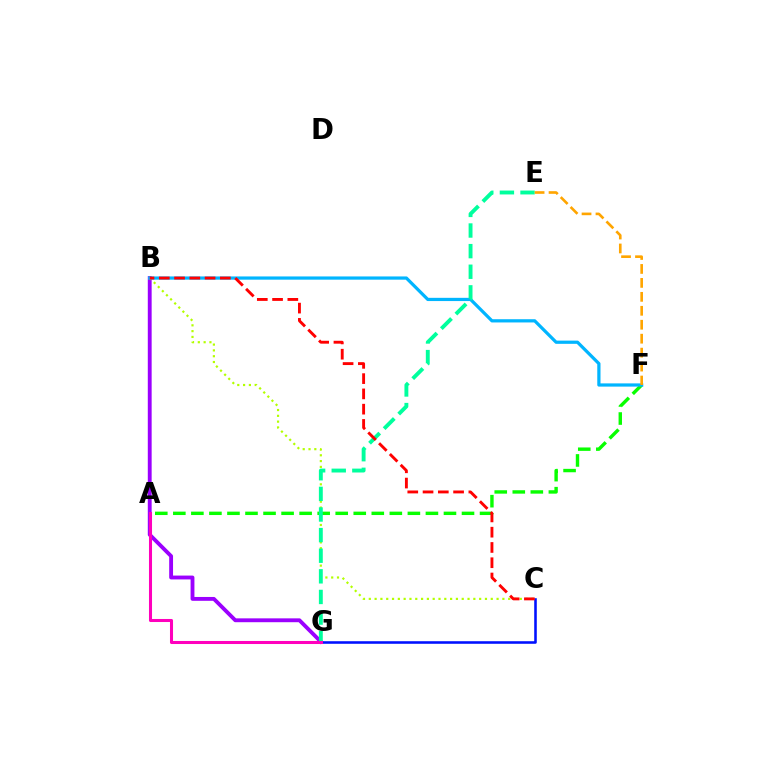{('B', 'G'): [{'color': '#9b00ff', 'line_style': 'solid', 'thickness': 2.78}], ('A', 'F'): [{'color': '#08ff00', 'line_style': 'dashed', 'thickness': 2.45}], ('B', 'C'): [{'color': '#b3ff00', 'line_style': 'dotted', 'thickness': 1.58}, {'color': '#ff0000', 'line_style': 'dashed', 'thickness': 2.07}], ('C', 'G'): [{'color': '#0010ff', 'line_style': 'solid', 'thickness': 1.85}], ('B', 'F'): [{'color': '#00b5ff', 'line_style': 'solid', 'thickness': 2.32}], ('E', 'G'): [{'color': '#00ff9d', 'line_style': 'dashed', 'thickness': 2.8}], ('A', 'G'): [{'color': '#ff00bd', 'line_style': 'solid', 'thickness': 2.19}], ('E', 'F'): [{'color': '#ffa500', 'line_style': 'dashed', 'thickness': 1.9}]}